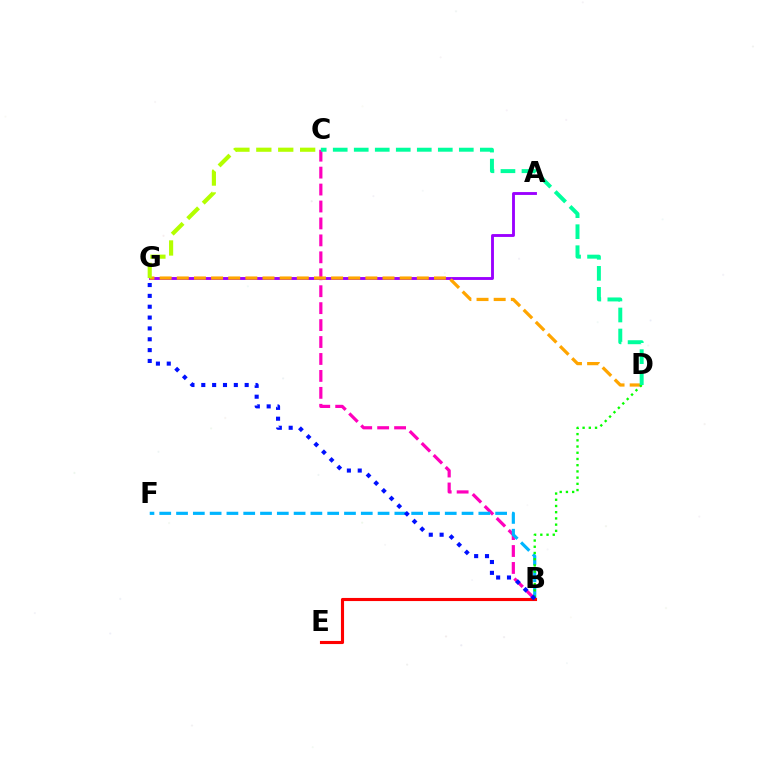{('B', 'C'): [{'color': '#ff00bd', 'line_style': 'dashed', 'thickness': 2.3}], ('B', 'F'): [{'color': '#00b5ff', 'line_style': 'dashed', 'thickness': 2.28}], ('B', 'E'): [{'color': '#ff0000', 'line_style': 'solid', 'thickness': 2.24}], ('A', 'G'): [{'color': '#9b00ff', 'line_style': 'solid', 'thickness': 2.06}], ('D', 'G'): [{'color': '#ffa500', 'line_style': 'dashed', 'thickness': 2.33}], ('C', 'G'): [{'color': '#b3ff00', 'line_style': 'dashed', 'thickness': 2.98}], ('B', 'D'): [{'color': '#08ff00', 'line_style': 'dotted', 'thickness': 1.69}], ('B', 'G'): [{'color': '#0010ff', 'line_style': 'dotted', 'thickness': 2.95}], ('C', 'D'): [{'color': '#00ff9d', 'line_style': 'dashed', 'thickness': 2.85}]}